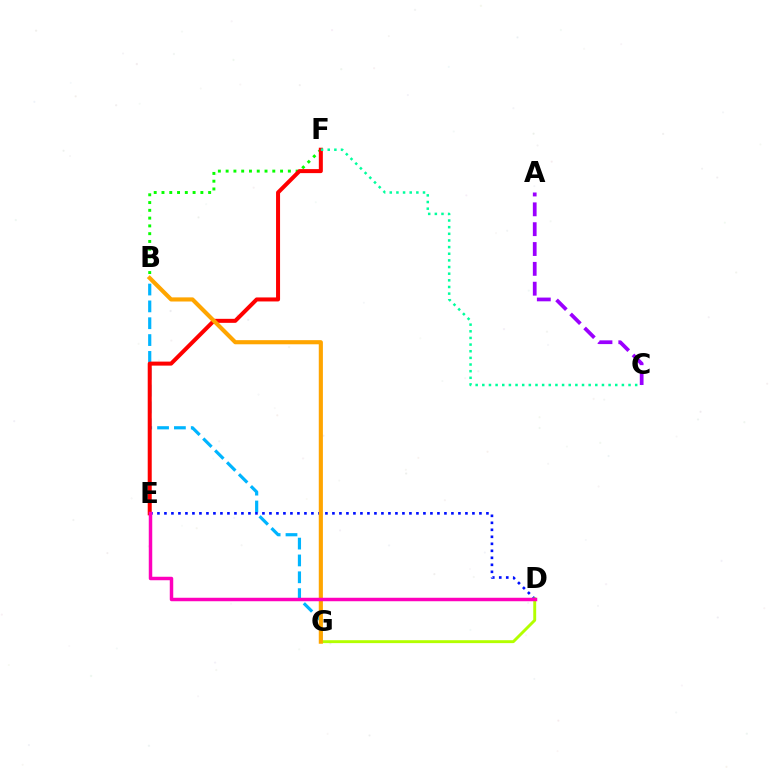{('B', 'G'): [{'color': '#00b5ff', 'line_style': 'dashed', 'thickness': 2.29}, {'color': '#ffa500', 'line_style': 'solid', 'thickness': 2.97}], ('B', 'F'): [{'color': '#08ff00', 'line_style': 'dotted', 'thickness': 2.11}], ('A', 'C'): [{'color': '#9b00ff', 'line_style': 'dashed', 'thickness': 2.7}], ('E', 'F'): [{'color': '#ff0000', 'line_style': 'solid', 'thickness': 2.89}], ('C', 'F'): [{'color': '#00ff9d', 'line_style': 'dotted', 'thickness': 1.81}], ('D', 'E'): [{'color': '#0010ff', 'line_style': 'dotted', 'thickness': 1.9}, {'color': '#ff00bd', 'line_style': 'solid', 'thickness': 2.5}], ('D', 'G'): [{'color': '#b3ff00', 'line_style': 'solid', 'thickness': 2.1}]}